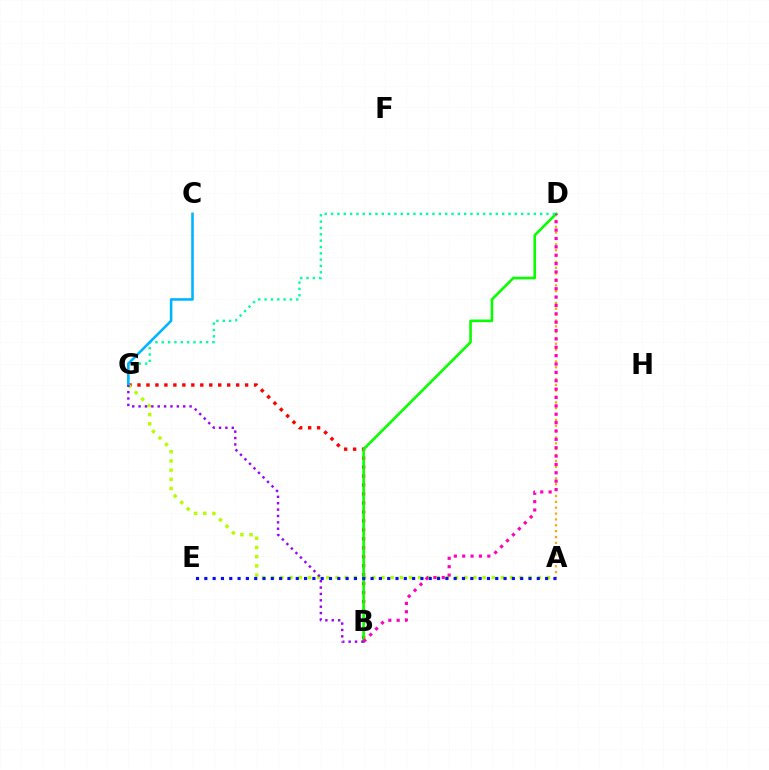{('A', 'D'): [{'color': '#ffa500', 'line_style': 'dotted', 'thickness': 1.59}], ('B', 'G'): [{'color': '#ff0000', 'line_style': 'dotted', 'thickness': 2.44}, {'color': '#9b00ff', 'line_style': 'dotted', 'thickness': 1.73}], ('A', 'G'): [{'color': '#b3ff00', 'line_style': 'dotted', 'thickness': 2.5}], ('B', 'D'): [{'color': '#08ff00', 'line_style': 'solid', 'thickness': 1.88}, {'color': '#ff00bd', 'line_style': 'dotted', 'thickness': 2.27}], ('D', 'G'): [{'color': '#00ff9d', 'line_style': 'dotted', 'thickness': 1.72}], ('C', 'G'): [{'color': '#00b5ff', 'line_style': 'solid', 'thickness': 1.86}], ('A', 'E'): [{'color': '#0010ff', 'line_style': 'dotted', 'thickness': 2.26}]}